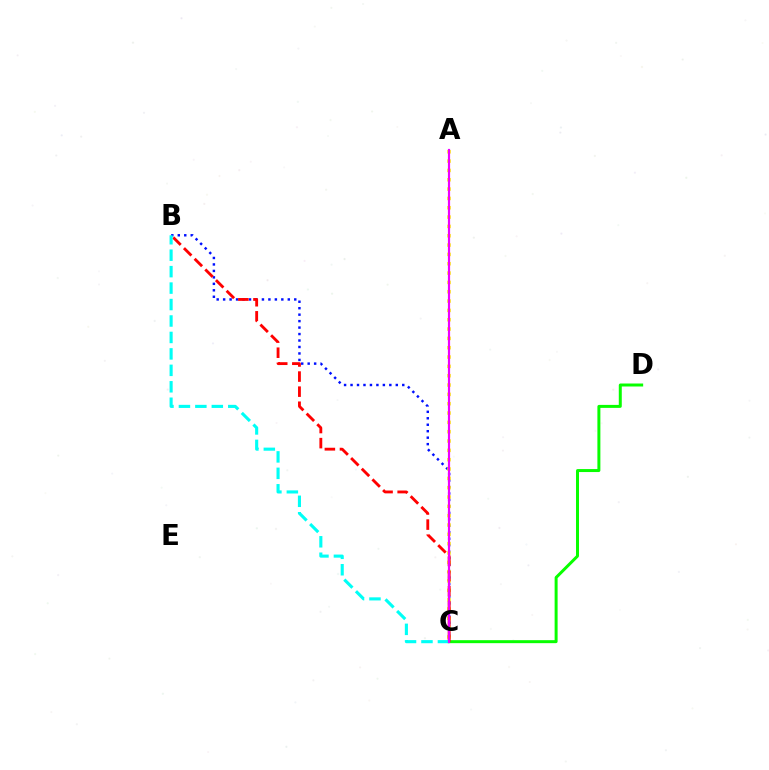{('B', 'C'): [{'color': '#0010ff', 'line_style': 'dotted', 'thickness': 1.76}, {'color': '#ff0000', 'line_style': 'dashed', 'thickness': 2.05}, {'color': '#00fff6', 'line_style': 'dashed', 'thickness': 2.23}], ('A', 'C'): [{'color': '#fcf500', 'line_style': 'dotted', 'thickness': 2.54}, {'color': '#ee00ff', 'line_style': 'solid', 'thickness': 1.58}], ('C', 'D'): [{'color': '#08ff00', 'line_style': 'solid', 'thickness': 2.15}]}